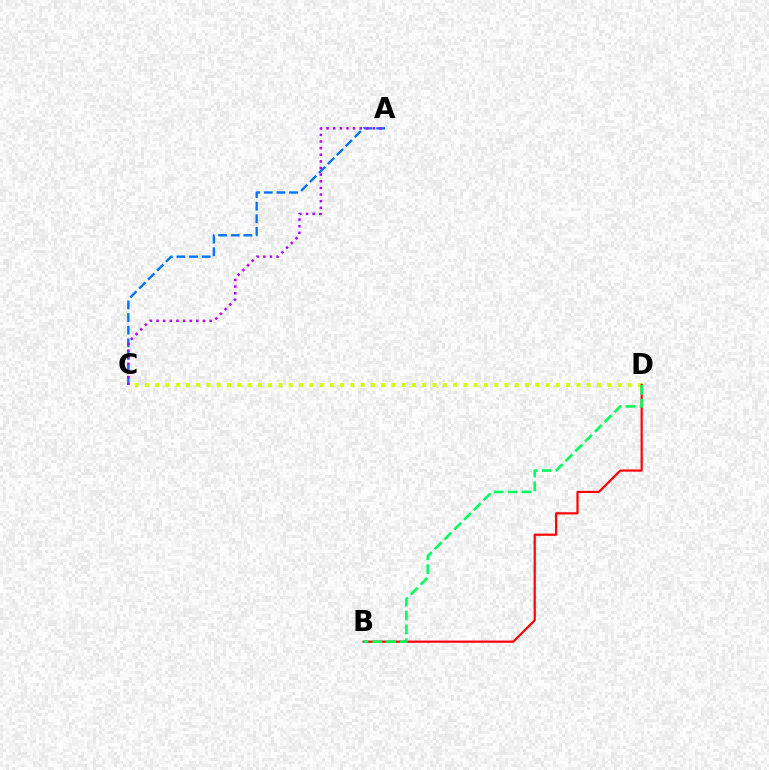{('A', 'C'): [{'color': '#0074ff', 'line_style': 'dashed', 'thickness': 1.72}, {'color': '#b900ff', 'line_style': 'dotted', 'thickness': 1.8}], ('C', 'D'): [{'color': '#d1ff00', 'line_style': 'dotted', 'thickness': 2.79}], ('B', 'D'): [{'color': '#ff0000', 'line_style': 'solid', 'thickness': 1.57}, {'color': '#00ff5c', 'line_style': 'dashed', 'thickness': 1.88}]}